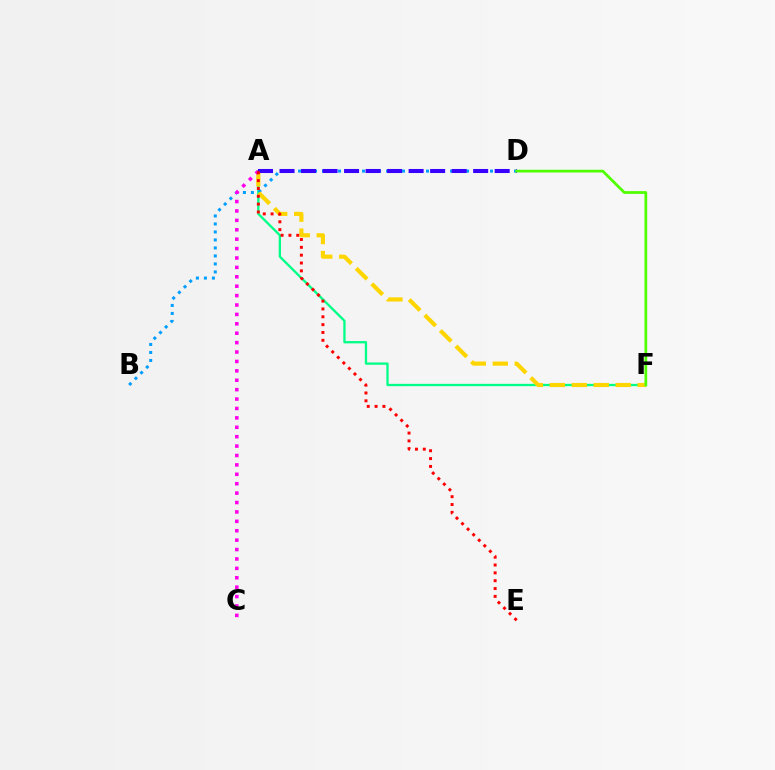{('A', 'F'): [{'color': '#00ff86', 'line_style': 'solid', 'thickness': 1.66}, {'color': '#ffd500', 'line_style': 'dashed', 'thickness': 2.98}], ('B', 'D'): [{'color': '#009eff', 'line_style': 'dotted', 'thickness': 2.17}], ('A', 'C'): [{'color': '#ff00ed', 'line_style': 'dotted', 'thickness': 2.56}], ('A', 'D'): [{'color': '#3700ff', 'line_style': 'dashed', 'thickness': 2.92}], ('D', 'F'): [{'color': '#4fff00', 'line_style': 'solid', 'thickness': 1.98}], ('A', 'E'): [{'color': '#ff0000', 'line_style': 'dotted', 'thickness': 2.13}]}